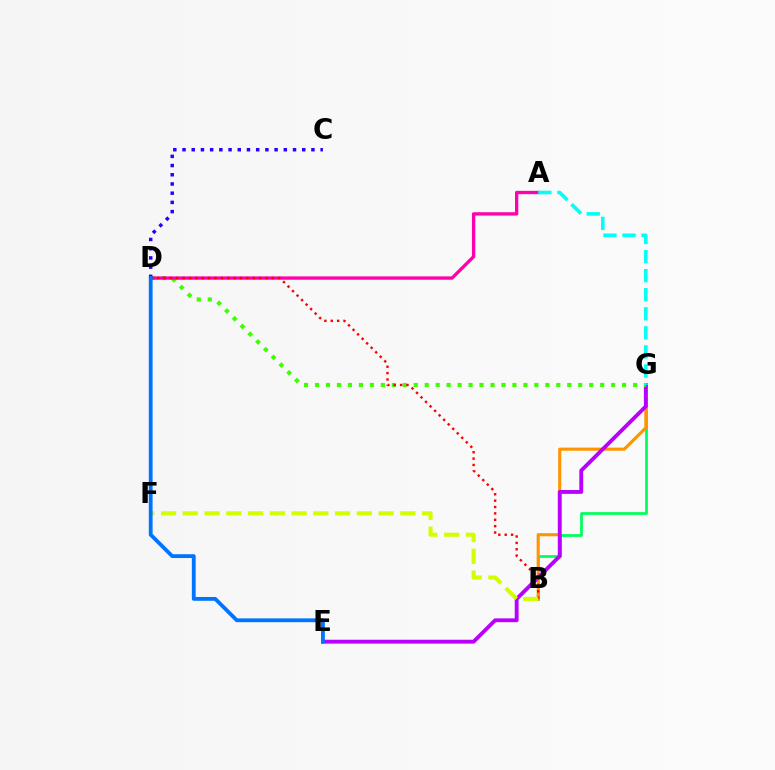{('B', 'G'): [{'color': '#00ff5c', 'line_style': 'solid', 'thickness': 1.98}, {'color': '#ff9400', 'line_style': 'solid', 'thickness': 2.23}], ('E', 'G'): [{'color': '#b900ff', 'line_style': 'solid', 'thickness': 2.77}], ('D', 'G'): [{'color': '#3dff00', 'line_style': 'dotted', 'thickness': 2.98}], ('A', 'D'): [{'color': '#ff00ac', 'line_style': 'solid', 'thickness': 2.4}], ('C', 'D'): [{'color': '#2500ff', 'line_style': 'dotted', 'thickness': 2.5}], ('B', 'D'): [{'color': '#ff0000', 'line_style': 'dotted', 'thickness': 1.73}], ('B', 'F'): [{'color': '#d1ff00', 'line_style': 'dashed', 'thickness': 2.96}], ('D', 'E'): [{'color': '#0074ff', 'line_style': 'solid', 'thickness': 2.74}], ('A', 'G'): [{'color': '#00fff6', 'line_style': 'dashed', 'thickness': 2.59}]}